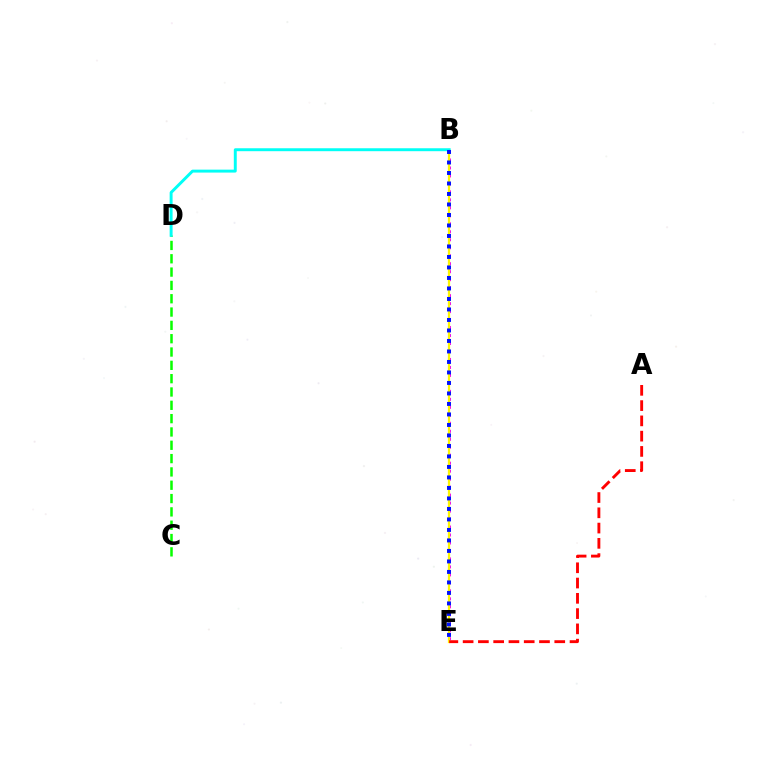{('B', 'E'): [{'color': '#ee00ff', 'line_style': 'dotted', 'thickness': 2.17}, {'color': '#fcf500', 'line_style': 'solid', 'thickness': 1.61}, {'color': '#0010ff', 'line_style': 'dotted', 'thickness': 2.85}], ('C', 'D'): [{'color': '#08ff00', 'line_style': 'dashed', 'thickness': 1.81}], ('B', 'D'): [{'color': '#00fff6', 'line_style': 'solid', 'thickness': 2.12}], ('A', 'E'): [{'color': '#ff0000', 'line_style': 'dashed', 'thickness': 2.07}]}